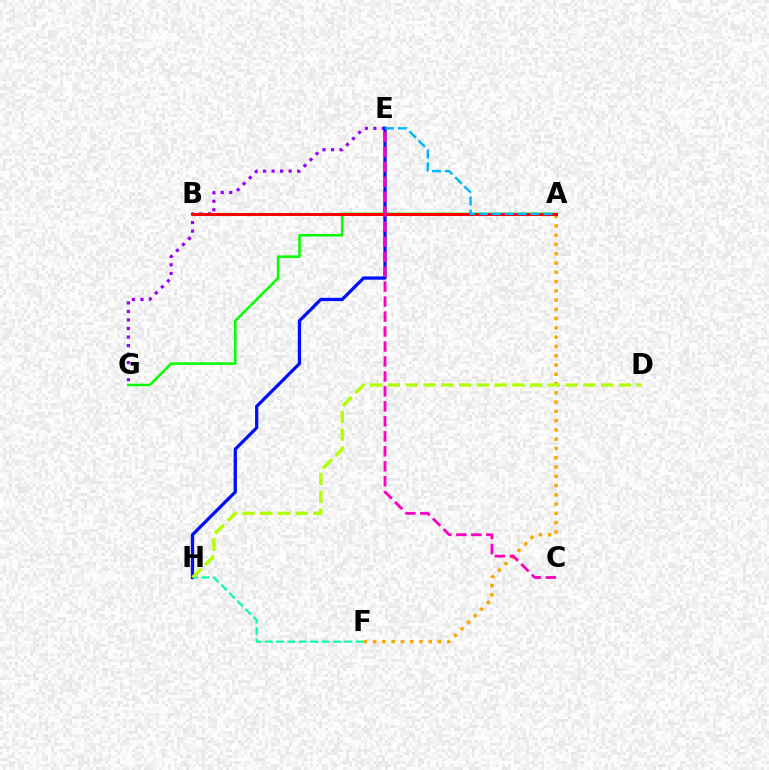{('A', 'F'): [{'color': '#ffa500', 'line_style': 'dotted', 'thickness': 2.52}], ('F', 'H'): [{'color': '#00ff9d', 'line_style': 'dashed', 'thickness': 1.55}], ('E', 'G'): [{'color': '#9b00ff', 'line_style': 'dotted', 'thickness': 2.32}], ('A', 'G'): [{'color': '#08ff00', 'line_style': 'solid', 'thickness': 1.83}], ('E', 'H'): [{'color': '#0010ff', 'line_style': 'solid', 'thickness': 2.36}], ('D', 'H'): [{'color': '#b3ff00', 'line_style': 'dashed', 'thickness': 2.41}], ('A', 'B'): [{'color': '#ff0000', 'line_style': 'solid', 'thickness': 2.18}], ('C', 'E'): [{'color': '#ff00bd', 'line_style': 'dashed', 'thickness': 2.03}], ('A', 'E'): [{'color': '#00b5ff', 'line_style': 'dashed', 'thickness': 1.75}]}